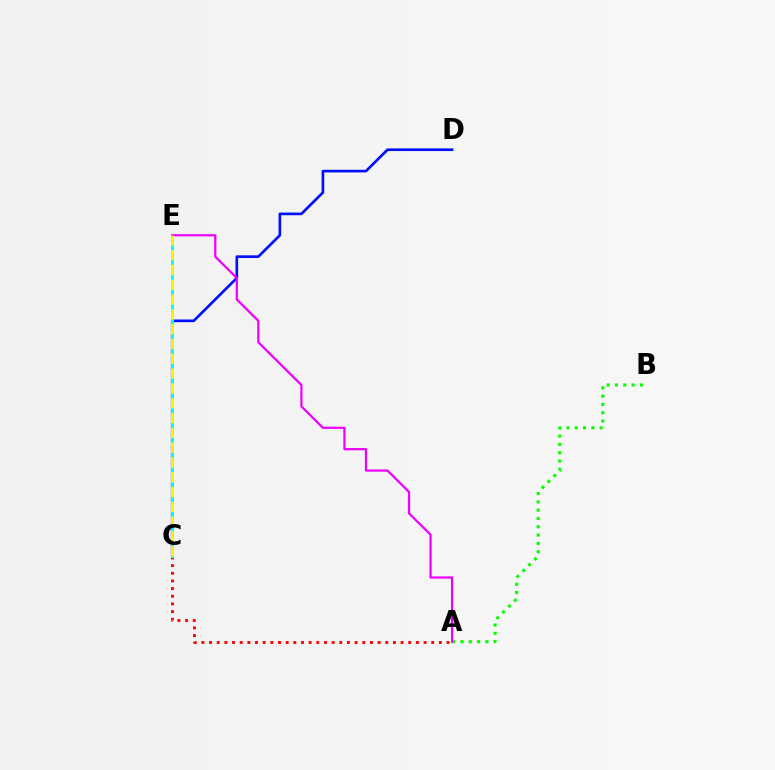{('C', 'D'): [{'color': '#0010ff', 'line_style': 'solid', 'thickness': 1.92}], ('A', 'C'): [{'color': '#ff0000', 'line_style': 'dotted', 'thickness': 2.08}], ('A', 'B'): [{'color': '#08ff00', 'line_style': 'dotted', 'thickness': 2.26}], ('C', 'E'): [{'color': '#00fff6', 'line_style': 'solid', 'thickness': 2.13}, {'color': '#fcf500', 'line_style': 'dashed', 'thickness': 2.01}], ('A', 'E'): [{'color': '#ee00ff', 'line_style': 'solid', 'thickness': 1.6}]}